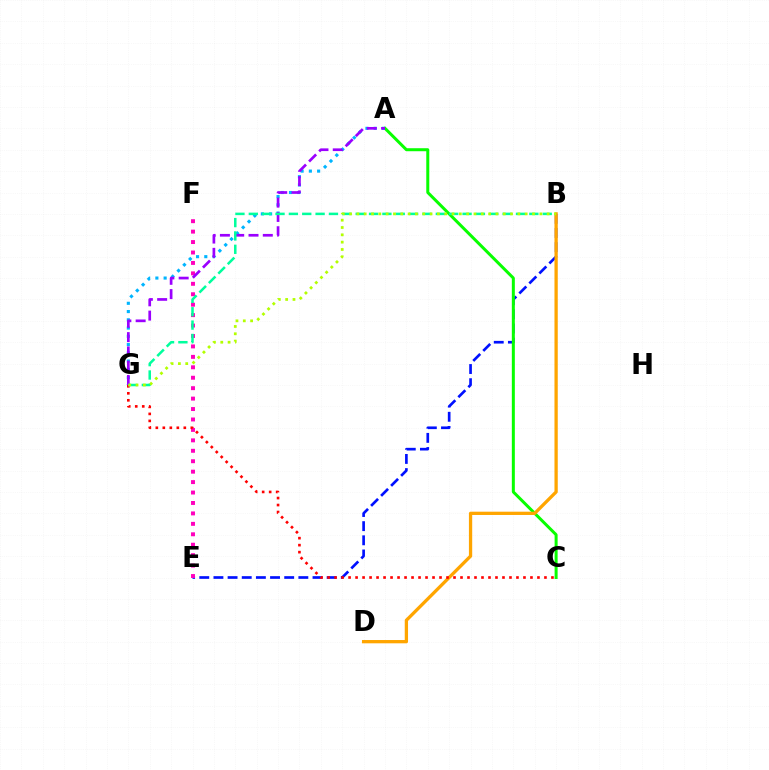{('B', 'E'): [{'color': '#0010ff', 'line_style': 'dashed', 'thickness': 1.92}], ('E', 'F'): [{'color': '#ff00bd', 'line_style': 'dotted', 'thickness': 2.84}], ('A', 'C'): [{'color': '#08ff00', 'line_style': 'solid', 'thickness': 2.16}], ('B', 'D'): [{'color': '#ffa500', 'line_style': 'solid', 'thickness': 2.37}], ('C', 'G'): [{'color': '#ff0000', 'line_style': 'dotted', 'thickness': 1.9}], ('A', 'G'): [{'color': '#00b5ff', 'line_style': 'dotted', 'thickness': 2.24}, {'color': '#9b00ff', 'line_style': 'dashed', 'thickness': 1.94}], ('B', 'G'): [{'color': '#00ff9d', 'line_style': 'dashed', 'thickness': 1.81}, {'color': '#b3ff00', 'line_style': 'dotted', 'thickness': 1.99}]}